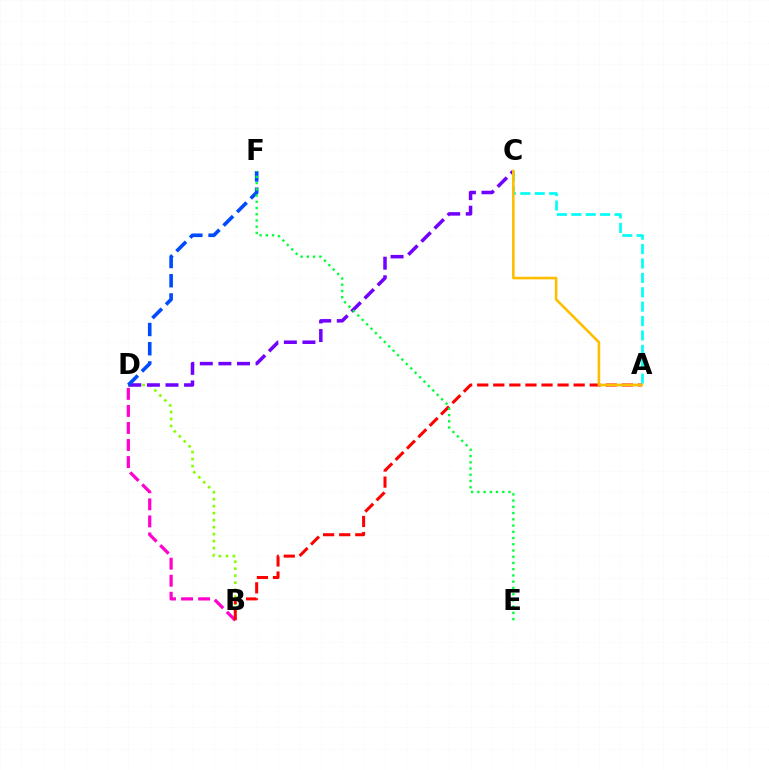{('B', 'D'): [{'color': '#84ff00', 'line_style': 'dotted', 'thickness': 1.9}, {'color': '#ff00cf', 'line_style': 'dashed', 'thickness': 2.32}], ('C', 'D'): [{'color': '#7200ff', 'line_style': 'dashed', 'thickness': 2.52}], ('D', 'F'): [{'color': '#004bff', 'line_style': 'dashed', 'thickness': 2.61}], ('A', 'C'): [{'color': '#00fff6', 'line_style': 'dashed', 'thickness': 1.96}, {'color': '#ffbd00', 'line_style': 'solid', 'thickness': 1.86}], ('A', 'B'): [{'color': '#ff0000', 'line_style': 'dashed', 'thickness': 2.18}], ('E', 'F'): [{'color': '#00ff39', 'line_style': 'dotted', 'thickness': 1.69}]}